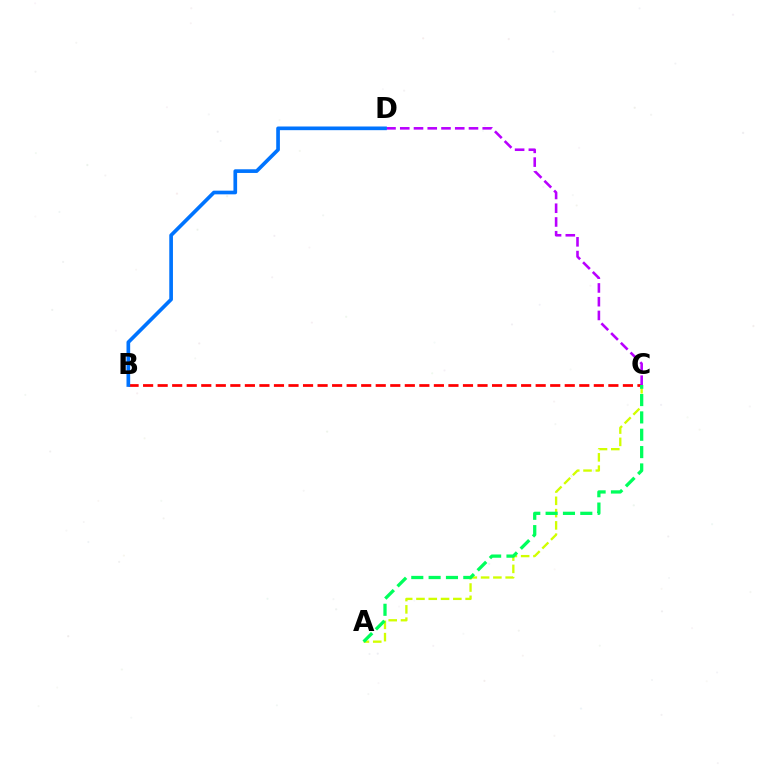{('A', 'C'): [{'color': '#d1ff00', 'line_style': 'dashed', 'thickness': 1.67}, {'color': '#00ff5c', 'line_style': 'dashed', 'thickness': 2.36}], ('B', 'C'): [{'color': '#ff0000', 'line_style': 'dashed', 'thickness': 1.98}], ('C', 'D'): [{'color': '#b900ff', 'line_style': 'dashed', 'thickness': 1.87}], ('B', 'D'): [{'color': '#0074ff', 'line_style': 'solid', 'thickness': 2.65}]}